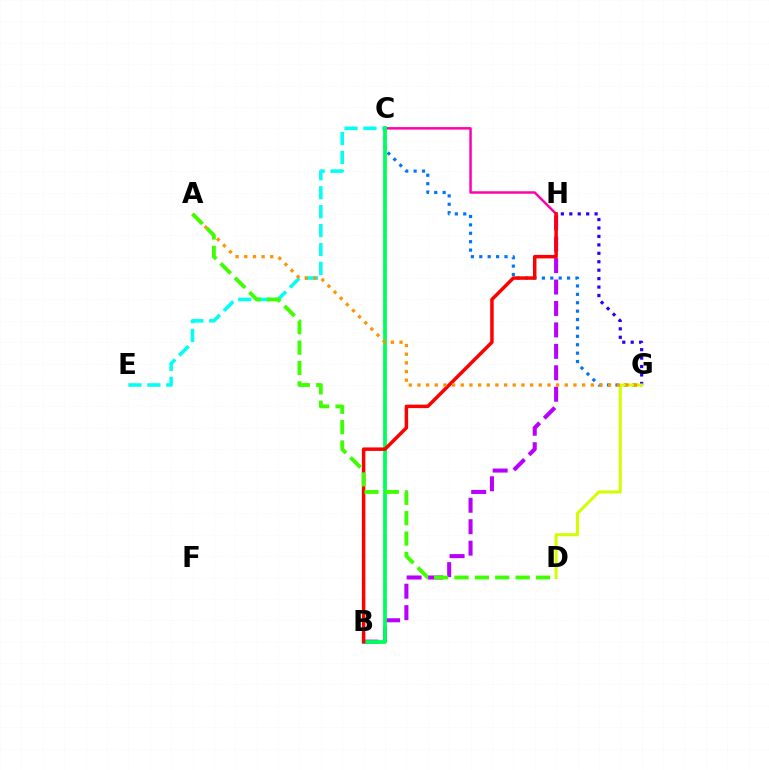{('G', 'H'): [{'color': '#2500ff', 'line_style': 'dotted', 'thickness': 2.29}], ('C', 'G'): [{'color': '#0074ff', 'line_style': 'dotted', 'thickness': 2.28}], ('C', 'E'): [{'color': '#00fff6', 'line_style': 'dashed', 'thickness': 2.57}], ('D', 'G'): [{'color': '#d1ff00', 'line_style': 'solid', 'thickness': 2.17}], ('B', 'H'): [{'color': '#b900ff', 'line_style': 'dashed', 'thickness': 2.91}, {'color': '#ff0000', 'line_style': 'solid', 'thickness': 2.51}], ('C', 'H'): [{'color': '#ff00ac', 'line_style': 'solid', 'thickness': 1.78}], ('B', 'C'): [{'color': '#00ff5c', 'line_style': 'solid', 'thickness': 2.72}], ('A', 'G'): [{'color': '#ff9400', 'line_style': 'dotted', 'thickness': 2.36}], ('A', 'D'): [{'color': '#3dff00', 'line_style': 'dashed', 'thickness': 2.77}]}